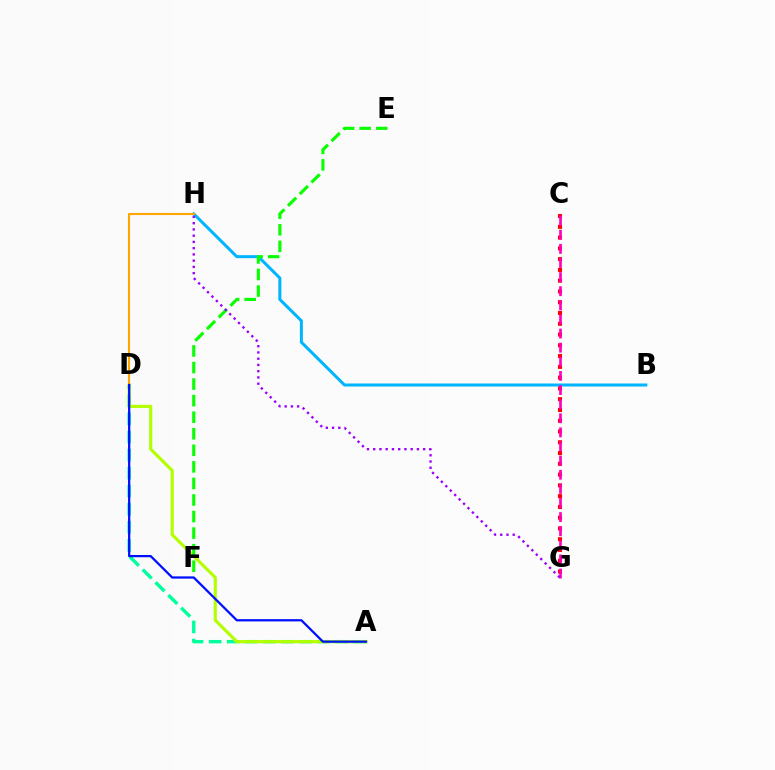{('B', 'H'): [{'color': '#00b5ff', 'line_style': 'solid', 'thickness': 2.18}], ('A', 'D'): [{'color': '#00ff9d', 'line_style': 'dashed', 'thickness': 2.45}, {'color': '#b3ff00', 'line_style': 'solid', 'thickness': 2.26}, {'color': '#0010ff', 'line_style': 'solid', 'thickness': 1.63}], ('E', 'F'): [{'color': '#08ff00', 'line_style': 'dashed', 'thickness': 2.25}], ('C', 'G'): [{'color': '#ff0000', 'line_style': 'dotted', 'thickness': 2.93}, {'color': '#ff00bd', 'line_style': 'dashed', 'thickness': 1.92}], ('D', 'H'): [{'color': '#ffa500', 'line_style': 'solid', 'thickness': 1.5}], ('G', 'H'): [{'color': '#9b00ff', 'line_style': 'dotted', 'thickness': 1.7}]}